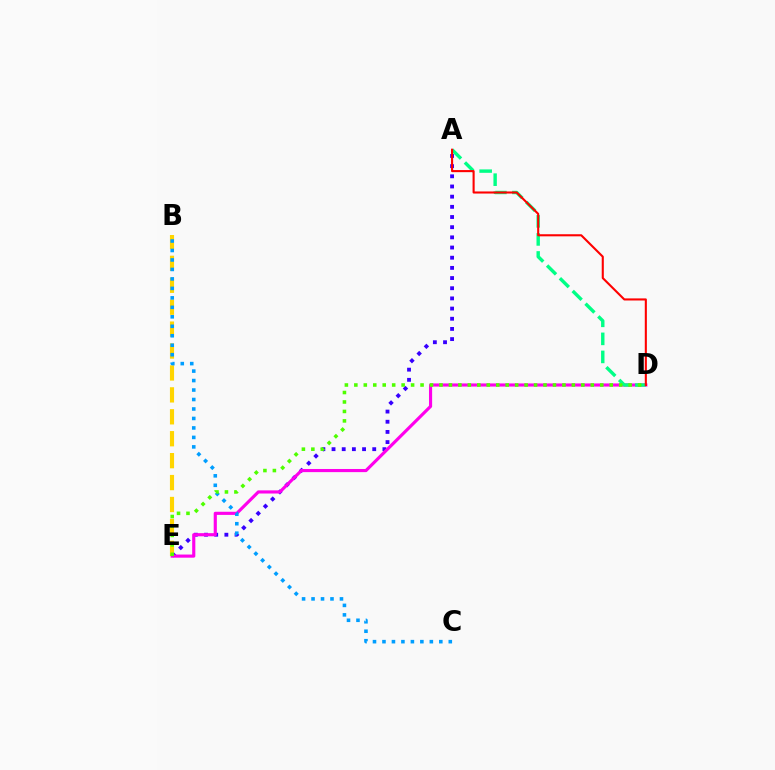{('A', 'E'): [{'color': '#3700ff', 'line_style': 'dotted', 'thickness': 2.76}], ('D', 'E'): [{'color': '#ff00ed', 'line_style': 'solid', 'thickness': 2.26}, {'color': '#4fff00', 'line_style': 'dotted', 'thickness': 2.57}], ('A', 'D'): [{'color': '#00ff86', 'line_style': 'dashed', 'thickness': 2.45}, {'color': '#ff0000', 'line_style': 'solid', 'thickness': 1.51}], ('B', 'E'): [{'color': '#ffd500', 'line_style': 'dashed', 'thickness': 2.98}], ('B', 'C'): [{'color': '#009eff', 'line_style': 'dotted', 'thickness': 2.57}]}